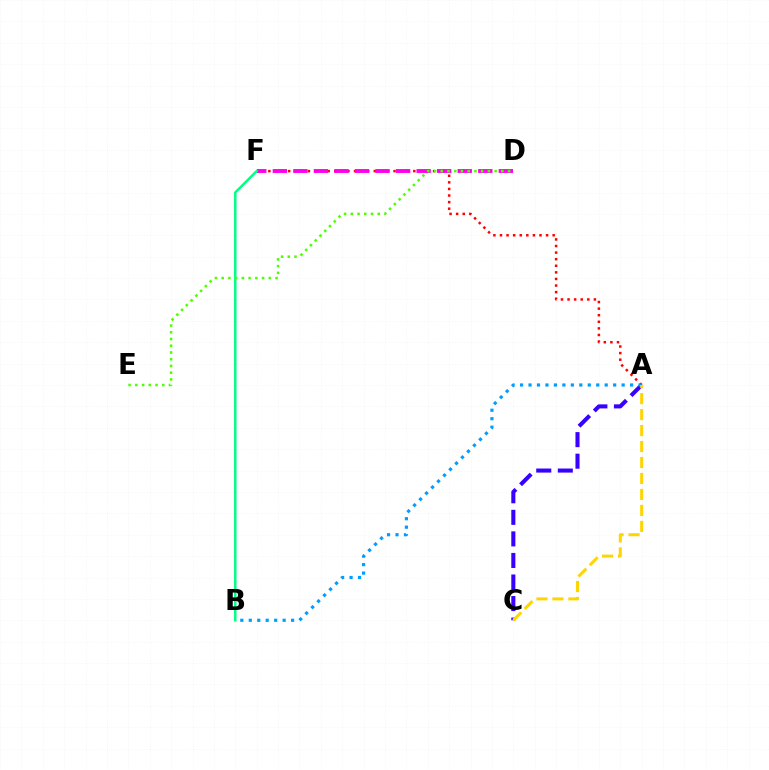{('A', 'F'): [{'color': '#ff0000', 'line_style': 'dotted', 'thickness': 1.79}], ('A', 'C'): [{'color': '#3700ff', 'line_style': 'dashed', 'thickness': 2.93}, {'color': '#ffd500', 'line_style': 'dashed', 'thickness': 2.17}], ('D', 'F'): [{'color': '#ff00ed', 'line_style': 'dashed', 'thickness': 2.79}], ('B', 'F'): [{'color': '#00ff86', 'line_style': 'solid', 'thickness': 1.79}], ('D', 'E'): [{'color': '#4fff00', 'line_style': 'dotted', 'thickness': 1.83}], ('A', 'B'): [{'color': '#009eff', 'line_style': 'dotted', 'thickness': 2.3}]}